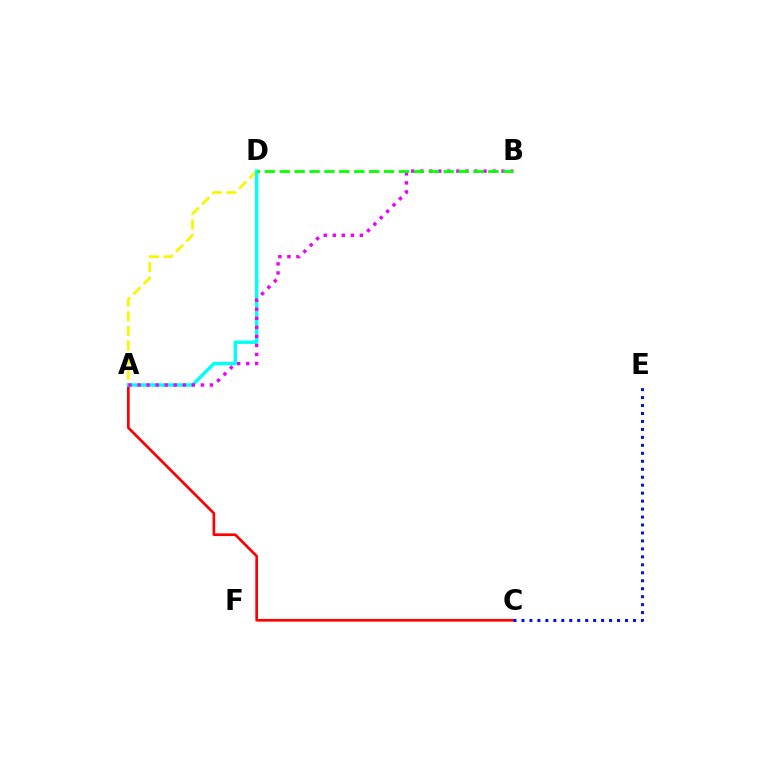{('A', 'D'): [{'color': '#fcf500', 'line_style': 'dashed', 'thickness': 1.98}, {'color': '#00fff6', 'line_style': 'solid', 'thickness': 2.46}], ('A', 'C'): [{'color': '#ff0000', 'line_style': 'solid', 'thickness': 1.93}], ('A', 'B'): [{'color': '#ee00ff', 'line_style': 'dotted', 'thickness': 2.46}], ('C', 'E'): [{'color': '#0010ff', 'line_style': 'dotted', 'thickness': 2.16}], ('B', 'D'): [{'color': '#08ff00', 'line_style': 'dashed', 'thickness': 2.02}]}